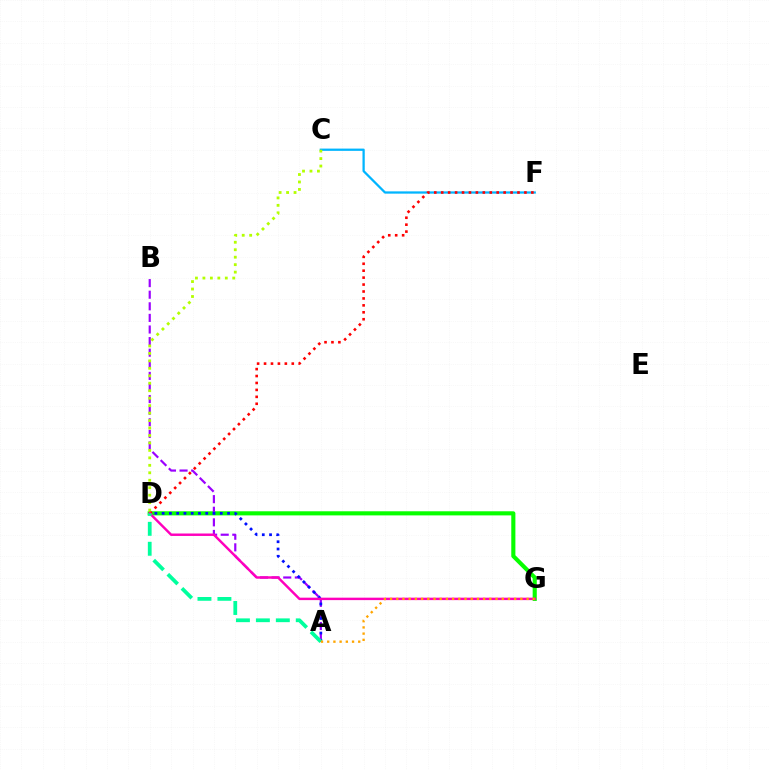{('C', 'F'): [{'color': '#00b5ff', 'line_style': 'solid', 'thickness': 1.63}], ('D', 'G'): [{'color': '#08ff00', 'line_style': 'solid', 'thickness': 2.96}, {'color': '#ff00bd', 'line_style': 'solid', 'thickness': 1.76}], ('A', 'B'): [{'color': '#9b00ff', 'line_style': 'dashed', 'thickness': 1.58}], ('A', 'D'): [{'color': '#0010ff', 'line_style': 'dotted', 'thickness': 1.97}, {'color': '#00ff9d', 'line_style': 'dashed', 'thickness': 2.71}], ('D', 'F'): [{'color': '#ff0000', 'line_style': 'dotted', 'thickness': 1.88}], ('C', 'D'): [{'color': '#b3ff00', 'line_style': 'dotted', 'thickness': 2.03}], ('A', 'G'): [{'color': '#ffa500', 'line_style': 'dotted', 'thickness': 1.69}]}